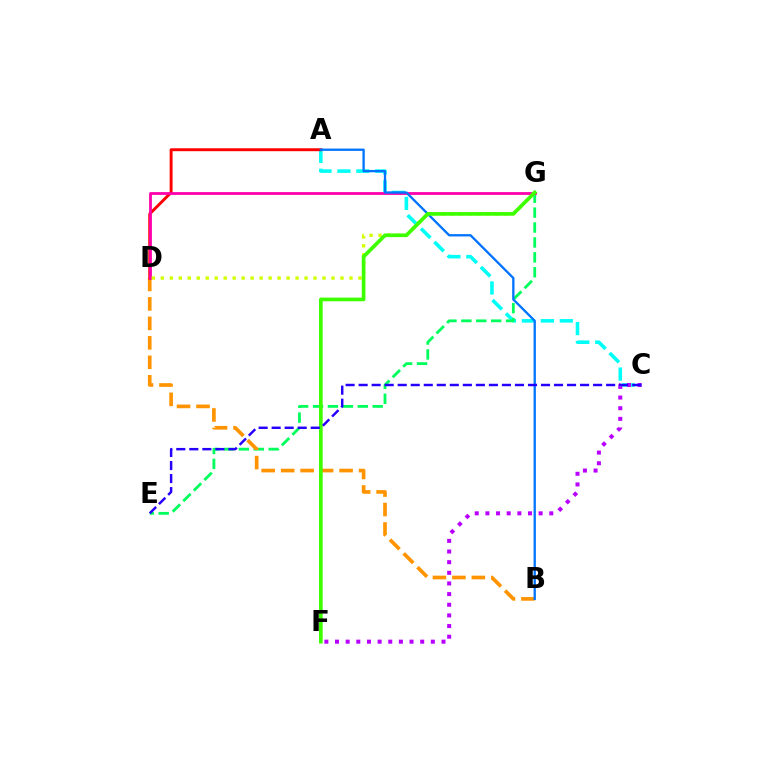{('A', 'C'): [{'color': '#00fff6', 'line_style': 'dashed', 'thickness': 2.57}], ('E', 'G'): [{'color': '#00ff5c', 'line_style': 'dashed', 'thickness': 2.03}], ('C', 'F'): [{'color': '#b900ff', 'line_style': 'dotted', 'thickness': 2.89}], ('B', 'D'): [{'color': '#ff9400', 'line_style': 'dashed', 'thickness': 2.65}], ('A', 'D'): [{'color': '#ff0000', 'line_style': 'solid', 'thickness': 2.1}], ('D', 'G'): [{'color': '#ff00ac', 'line_style': 'solid', 'thickness': 2.01}, {'color': '#d1ff00', 'line_style': 'dotted', 'thickness': 2.44}], ('A', 'B'): [{'color': '#0074ff', 'line_style': 'solid', 'thickness': 1.67}], ('F', 'G'): [{'color': '#3dff00', 'line_style': 'solid', 'thickness': 2.66}], ('C', 'E'): [{'color': '#2500ff', 'line_style': 'dashed', 'thickness': 1.77}]}